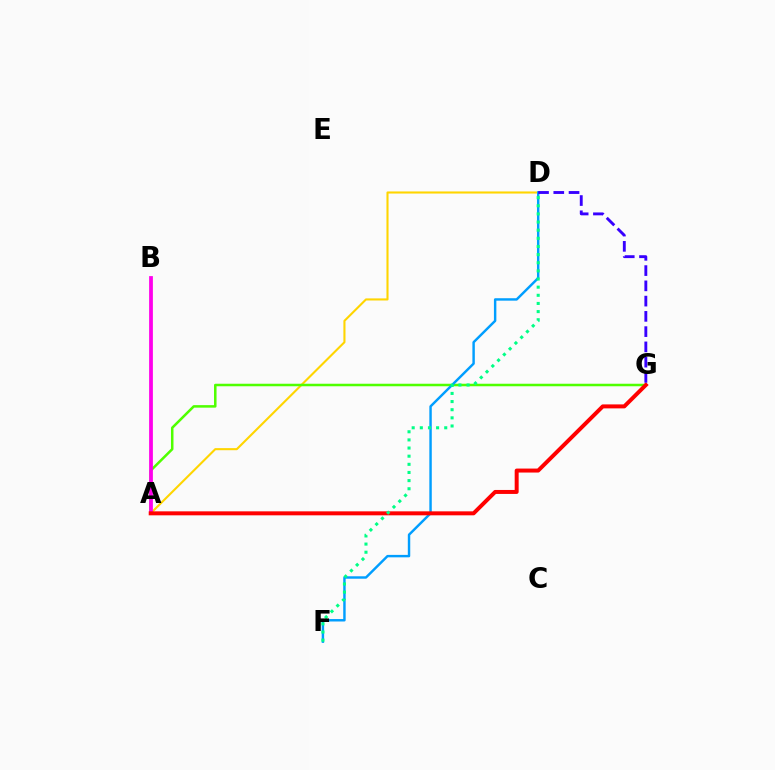{('A', 'D'): [{'color': '#ffd500', 'line_style': 'solid', 'thickness': 1.51}], ('A', 'G'): [{'color': '#4fff00', 'line_style': 'solid', 'thickness': 1.82}, {'color': '#ff0000', 'line_style': 'solid', 'thickness': 2.86}], ('A', 'B'): [{'color': '#ff00ed', 'line_style': 'solid', 'thickness': 2.72}], ('D', 'F'): [{'color': '#009eff', 'line_style': 'solid', 'thickness': 1.75}, {'color': '#00ff86', 'line_style': 'dotted', 'thickness': 2.21}], ('D', 'G'): [{'color': '#3700ff', 'line_style': 'dashed', 'thickness': 2.07}]}